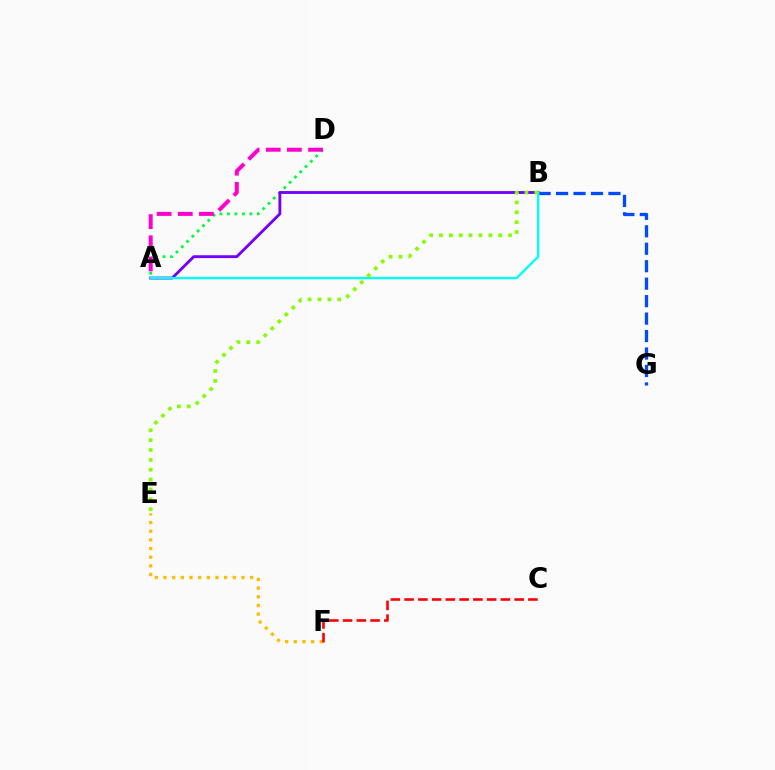{('B', 'G'): [{'color': '#004bff', 'line_style': 'dashed', 'thickness': 2.37}], ('A', 'D'): [{'color': '#00ff39', 'line_style': 'dotted', 'thickness': 2.03}, {'color': '#ff00cf', 'line_style': 'dashed', 'thickness': 2.87}], ('A', 'B'): [{'color': '#7200ff', 'line_style': 'solid', 'thickness': 2.06}, {'color': '#00fff6', 'line_style': 'solid', 'thickness': 1.71}], ('E', 'F'): [{'color': '#ffbd00', 'line_style': 'dotted', 'thickness': 2.35}], ('B', 'E'): [{'color': '#84ff00', 'line_style': 'dotted', 'thickness': 2.68}], ('C', 'F'): [{'color': '#ff0000', 'line_style': 'dashed', 'thickness': 1.87}]}